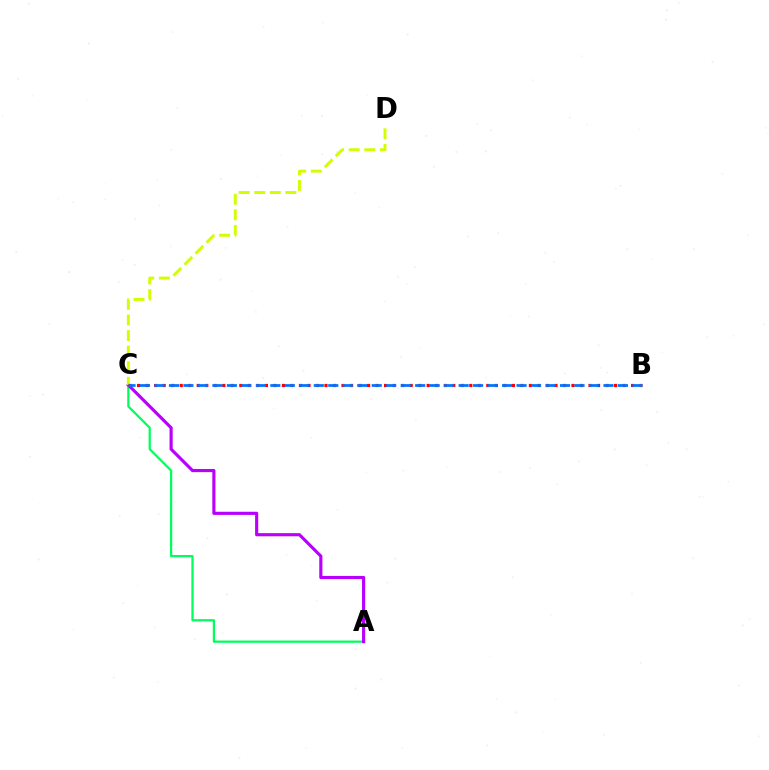{('A', 'C'): [{'color': '#00ff5c', 'line_style': 'solid', 'thickness': 1.62}, {'color': '#b900ff', 'line_style': 'solid', 'thickness': 2.26}], ('C', 'D'): [{'color': '#d1ff00', 'line_style': 'dashed', 'thickness': 2.12}], ('B', 'C'): [{'color': '#ff0000', 'line_style': 'dotted', 'thickness': 2.31}, {'color': '#0074ff', 'line_style': 'dashed', 'thickness': 1.97}]}